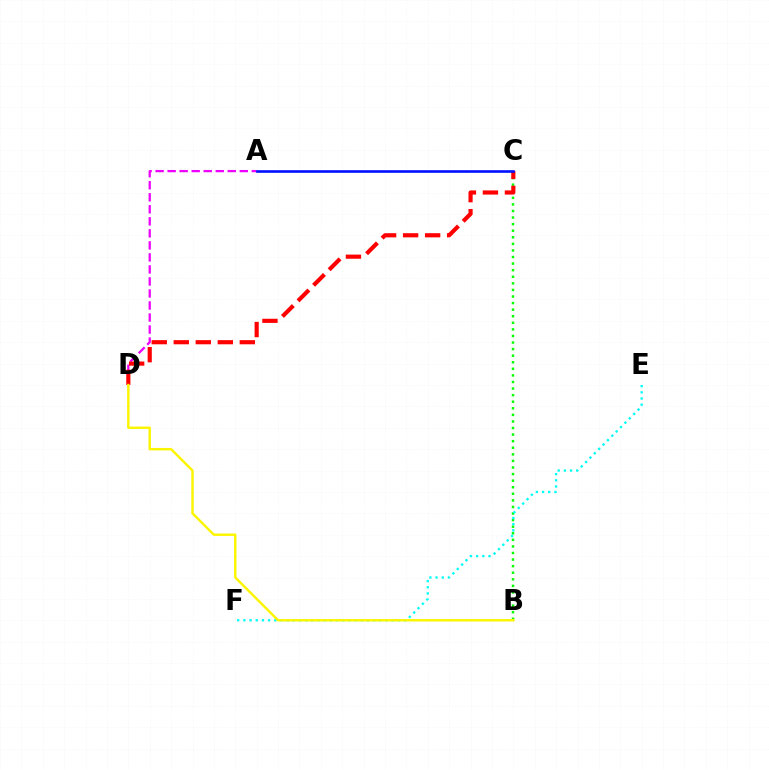{('B', 'C'): [{'color': '#08ff00', 'line_style': 'dotted', 'thickness': 1.79}], ('E', 'F'): [{'color': '#00fff6', 'line_style': 'dotted', 'thickness': 1.68}], ('A', 'D'): [{'color': '#ee00ff', 'line_style': 'dashed', 'thickness': 1.63}], ('C', 'D'): [{'color': '#ff0000', 'line_style': 'dashed', 'thickness': 2.99}], ('B', 'D'): [{'color': '#fcf500', 'line_style': 'solid', 'thickness': 1.74}], ('A', 'C'): [{'color': '#0010ff', 'line_style': 'solid', 'thickness': 1.88}]}